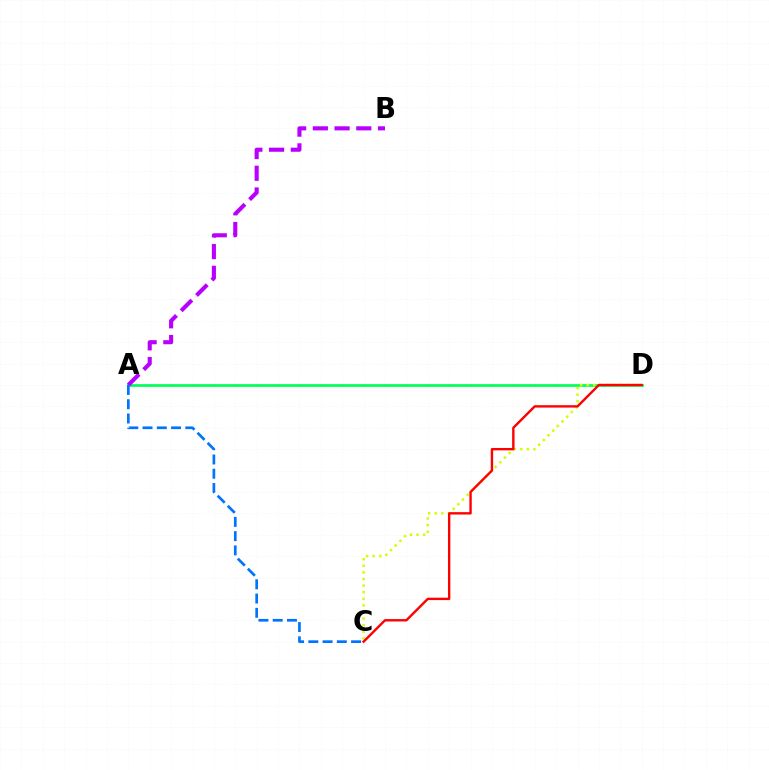{('A', 'D'): [{'color': '#00ff5c', 'line_style': 'solid', 'thickness': 1.97}], ('A', 'B'): [{'color': '#b900ff', 'line_style': 'dashed', 'thickness': 2.95}], ('C', 'D'): [{'color': '#d1ff00', 'line_style': 'dotted', 'thickness': 1.79}, {'color': '#ff0000', 'line_style': 'solid', 'thickness': 1.72}], ('A', 'C'): [{'color': '#0074ff', 'line_style': 'dashed', 'thickness': 1.94}]}